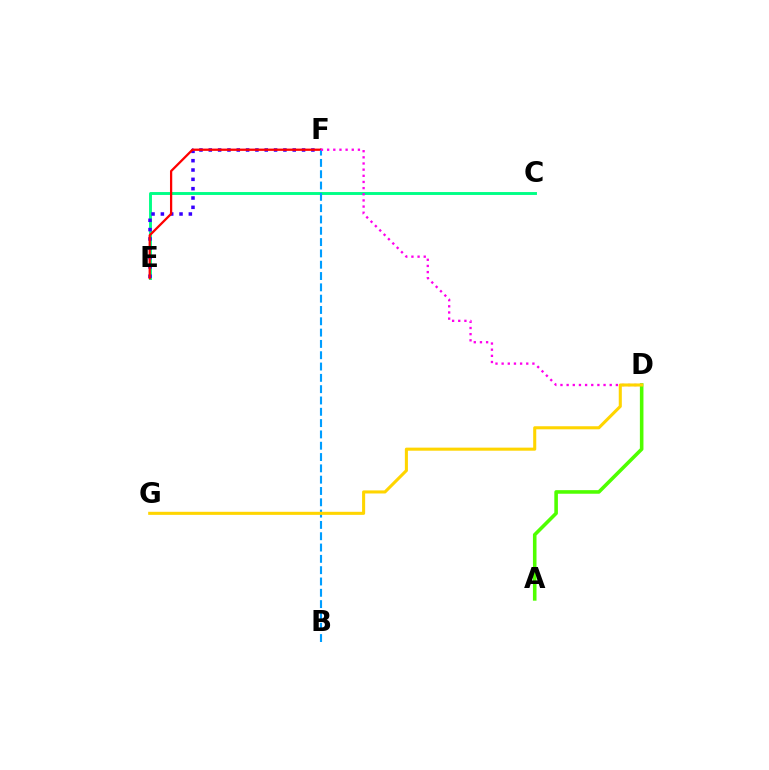{('C', 'E'): [{'color': '#00ff86', 'line_style': 'solid', 'thickness': 2.09}], ('A', 'D'): [{'color': '#4fff00', 'line_style': 'solid', 'thickness': 2.58}], ('E', 'F'): [{'color': '#3700ff', 'line_style': 'dotted', 'thickness': 2.53}, {'color': '#ff0000', 'line_style': 'solid', 'thickness': 1.63}], ('B', 'F'): [{'color': '#009eff', 'line_style': 'dashed', 'thickness': 1.54}], ('D', 'F'): [{'color': '#ff00ed', 'line_style': 'dotted', 'thickness': 1.67}], ('D', 'G'): [{'color': '#ffd500', 'line_style': 'solid', 'thickness': 2.21}]}